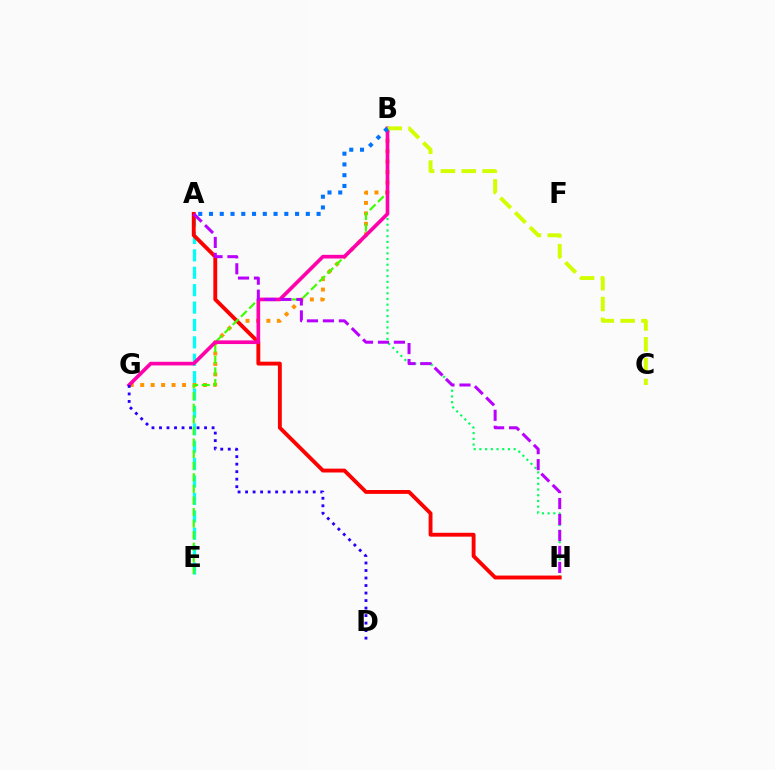{('A', 'E'): [{'color': '#00fff6', 'line_style': 'dashed', 'thickness': 2.36}], ('B', 'G'): [{'color': '#ff9400', 'line_style': 'dotted', 'thickness': 2.84}, {'color': '#ff00ac', 'line_style': 'solid', 'thickness': 2.63}], ('B', 'H'): [{'color': '#00ff5c', 'line_style': 'dotted', 'thickness': 1.55}], ('A', 'H'): [{'color': '#ff0000', 'line_style': 'solid', 'thickness': 2.78}, {'color': '#b900ff', 'line_style': 'dashed', 'thickness': 2.17}], ('B', 'E'): [{'color': '#3dff00', 'line_style': 'dashed', 'thickness': 1.57}], ('B', 'C'): [{'color': '#d1ff00', 'line_style': 'dashed', 'thickness': 2.83}], ('D', 'G'): [{'color': '#2500ff', 'line_style': 'dotted', 'thickness': 2.04}], ('A', 'B'): [{'color': '#0074ff', 'line_style': 'dotted', 'thickness': 2.92}]}